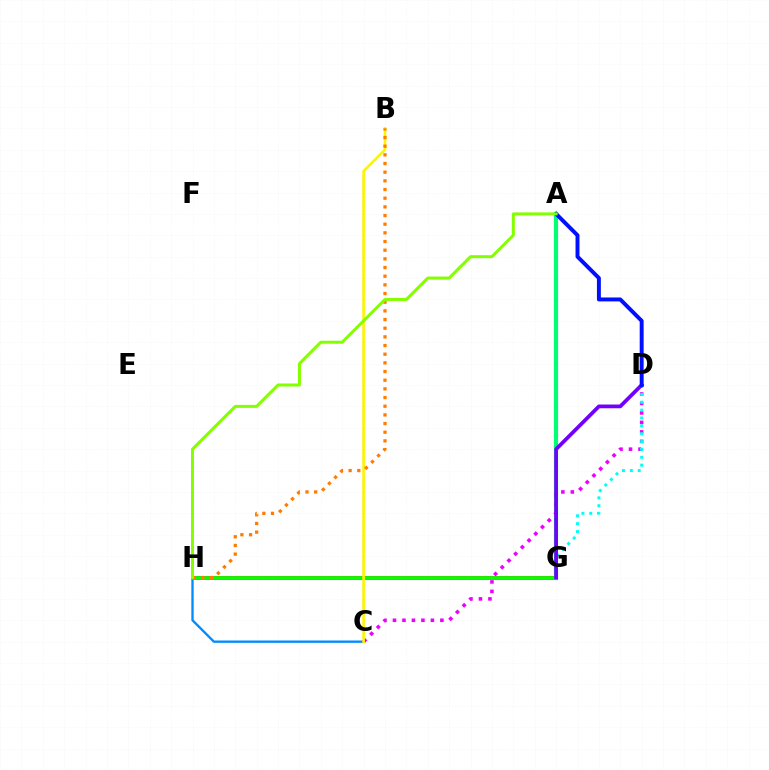{('G', 'H'): [{'color': '#ff0000', 'line_style': 'solid', 'thickness': 2.62}, {'color': '#08ff00', 'line_style': 'solid', 'thickness': 2.69}], ('C', 'H'): [{'color': '#008cff', 'line_style': 'solid', 'thickness': 1.68}], ('A', 'G'): [{'color': '#ff0094', 'line_style': 'dotted', 'thickness': 2.54}, {'color': '#00ff74', 'line_style': 'solid', 'thickness': 3.0}], ('C', 'D'): [{'color': '#ee00ff', 'line_style': 'dotted', 'thickness': 2.58}], ('D', 'G'): [{'color': '#00fff6', 'line_style': 'dotted', 'thickness': 2.14}, {'color': '#7200ff', 'line_style': 'solid', 'thickness': 2.7}], ('B', 'C'): [{'color': '#fcf500', 'line_style': 'solid', 'thickness': 1.9}], ('B', 'H'): [{'color': '#ff7c00', 'line_style': 'dotted', 'thickness': 2.35}], ('A', 'D'): [{'color': '#0010ff', 'line_style': 'solid', 'thickness': 2.83}], ('A', 'H'): [{'color': '#84ff00', 'line_style': 'solid', 'thickness': 2.17}]}